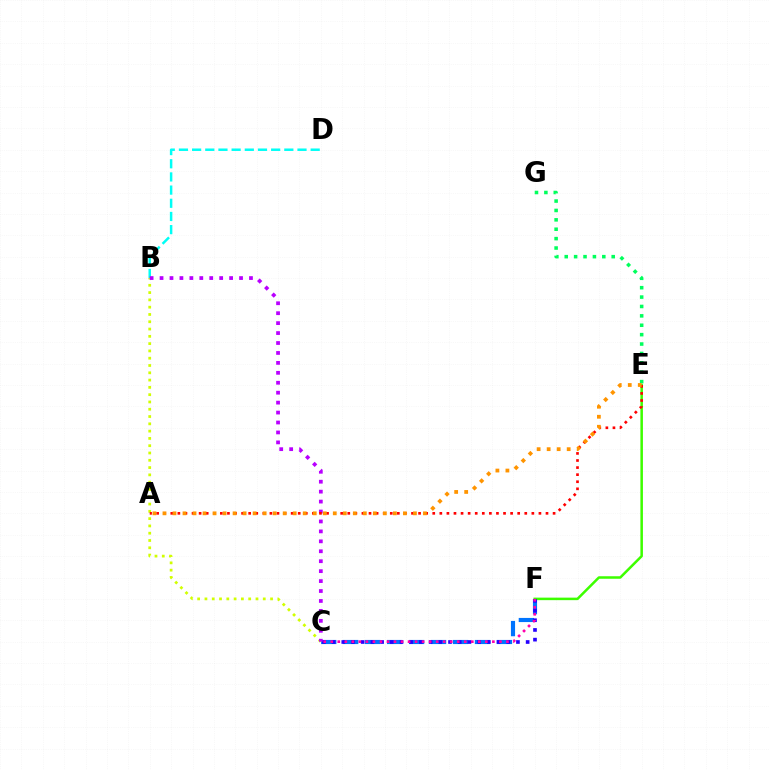{('C', 'F'): [{'color': '#0074ff', 'line_style': 'dashed', 'thickness': 2.98}, {'color': '#2500ff', 'line_style': 'dotted', 'thickness': 2.64}, {'color': '#ff00ac', 'line_style': 'dotted', 'thickness': 1.91}], ('E', 'F'): [{'color': '#3dff00', 'line_style': 'solid', 'thickness': 1.82}], ('B', 'D'): [{'color': '#00fff6', 'line_style': 'dashed', 'thickness': 1.79}], ('B', 'C'): [{'color': '#d1ff00', 'line_style': 'dotted', 'thickness': 1.98}, {'color': '#b900ff', 'line_style': 'dotted', 'thickness': 2.7}], ('E', 'G'): [{'color': '#00ff5c', 'line_style': 'dotted', 'thickness': 2.55}], ('A', 'E'): [{'color': '#ff0000', 'line_style': 'dotted', 'thickness': 1.92}, {'color': '#ff9400', 'line_style': 'dotted', 'thickness': 2.72}]}